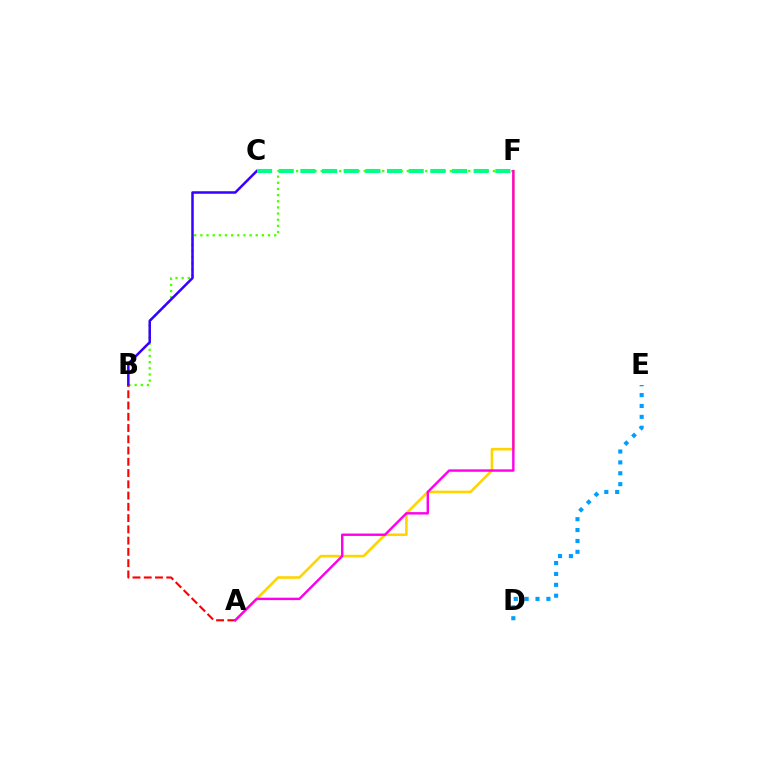{('A', 'F'): [{'color': '#ffd500', 'line_style': 'solid', 'thickness': 1.89}, {'color': '#ff00ed', 'line_style': 'solid', 'thickness': 1.74}], ('B', 'F'): [{'color': '#4fff00', 'line_style': 'dotted', 'thickness': 1.67}], ('B', 'C'): [{'color': '#3700ff', 'line_style': 'solid', 'thickness': 1.81}], ('D', 'E'): [{'color': '#009eff', 'line_style': 'dotted', 'thickness': 2.96}], ('A', 'B'): [{'color': '#ff0000', 'line_style': 'dashed', 'thickness': 1.53}], ('C', 'F'): [{'color': '#00ff86', 'line_style': 'dashed', 'thickness': 2.94}]}